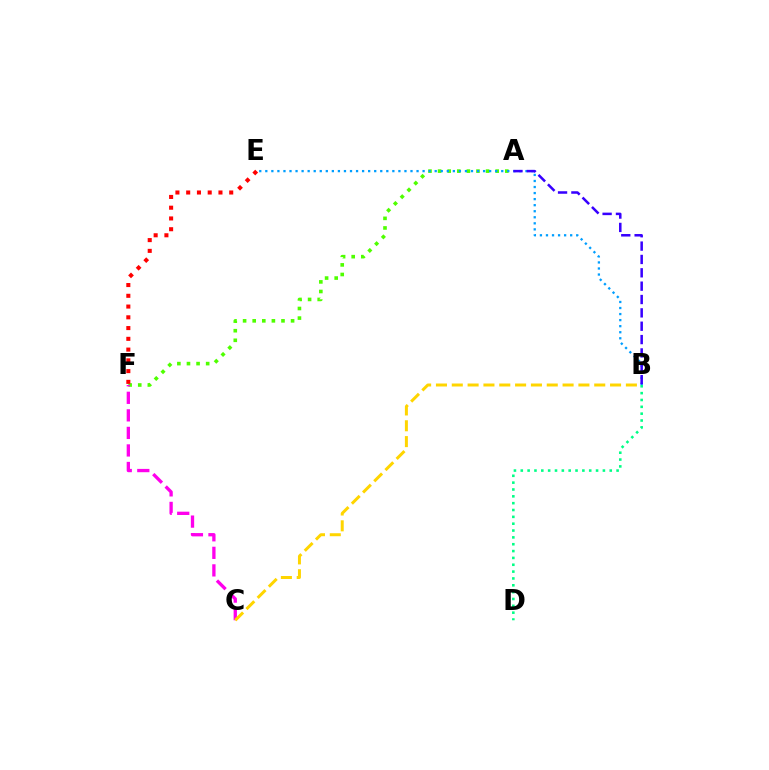{('A', 'F'): [{'color': '#4fff00', 'line_style': 'dotted', 'thickness': 2.61}], ('B', 'E'): [{'color': '#009eff', 'line_style': 'dotted', 'thickness': 1.64}], ('C', 'F'): [{'color': '#ff00ed', 'line_style': 'dashed', 'thickness': 2.38}], ('B', 'D'): [{'color': '#00ff86', 'line_style': 'dotted', 'thickness': 1.86}], ('E', 'F'): [{'color': '#ff0000', 'line_style': 'dotted', 'thickness': 2.92}], ('B', 'C'): [{'color': '#ffd500', 'line_style': 'dashed', 'thickness': 2.15}], ('A', 'B'): [{'color': '#3700ff', 'line_style': 'dashed', 'thickness': 1.81}]}